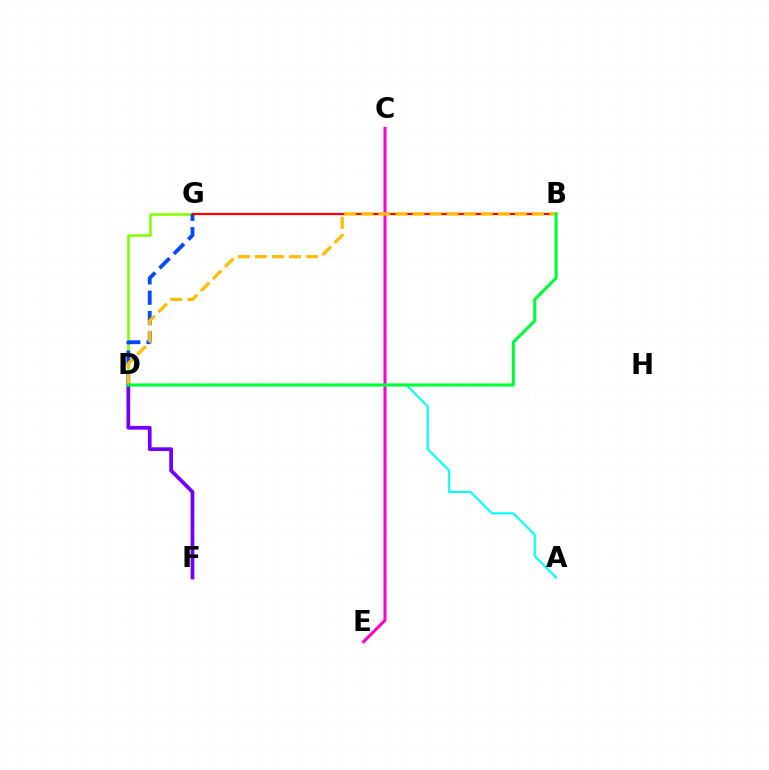{('D', 'G'): [{'color': '#84ff00', 'line_style': 'solid', 'thickness': 1.88}, {'color': '#004bff', 'line_style': 'dashed', 'thickness': 2.76}], ('A', 'D'): [{'color': '#00fff6', 'line_style': 'solid', 'thickness': 1.52}], ('D', 'F'): [{'color': '#7200ff', 'line_style': 'solid', 'thickness': 2.69}], ('C', 'E'): [{'color': '#ff00cf', 'line_style': 'solid', 'thickness': 2.19}], ('B', 'G'): [{'color': '#ff0000', 'line_style': 'solid', 'thickness': 1.6}], ('B', 'D'): [{'color': '#ffbd00', 'line_style': 'dashed', 'thickness': 2.32}, {'color': '#00ff39', 'line_style': 'solid', 'thickness': 2.24}]}